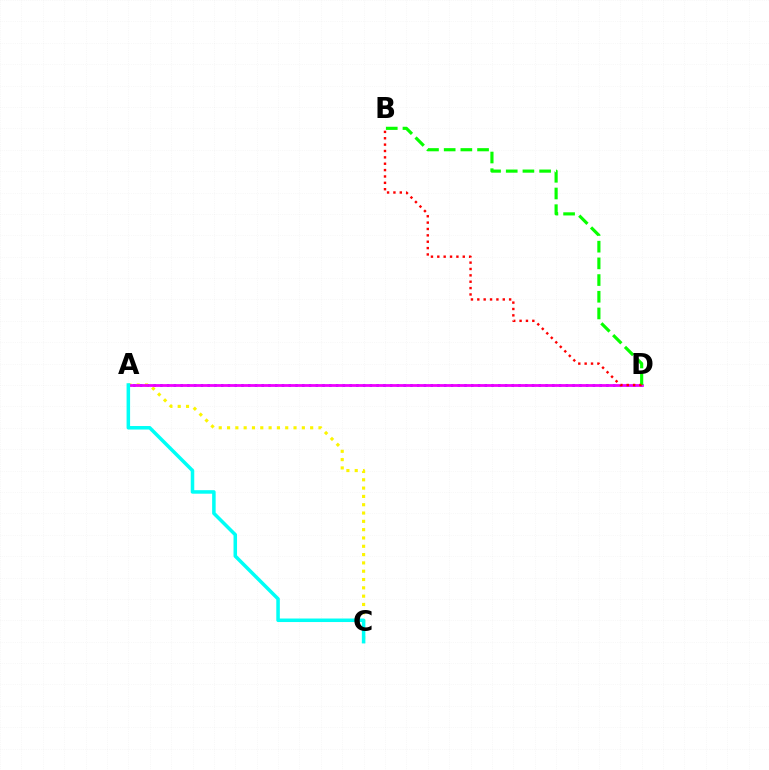{('A', 'D'): [{'color': '#0010ff', 'line_style': 'dotted', 'thickness': 1.84}, {'color': '#ee00ff', 'line_style': 'solid', 'thickness': 2.0}], ('A', 'C'): [{'color': '#fcf500', 'line_style': 'dotted', 'thickness': 2.26}, {'color': '#00fff6', 'line_style': 'solid', 'thickness': 2.53}], ('B', 'D'): [{'color': '#08ff00', 'line_style': 'dashed', 'thickness': 2.27}, {'color': '#ff0000', 'line_style': 'dotted', 'thickness': 1.73}]}